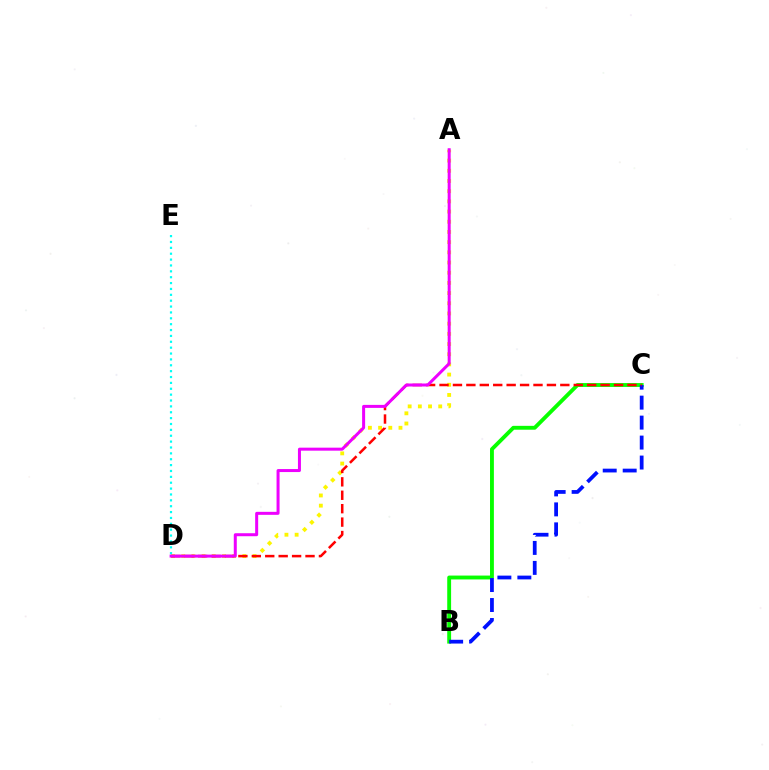{('B', 'C'): [{'color': '#08ff00', 'line_style': 'solid', 'thickness': 2.78}, {'color': '#0010ff', 'line_style': 'dashed', 'thickness': 2.71}], ('A', 'D'): [{'color': '#fcf500', 'line_style': 'dotted', 'thickness': 2.77}, {'color': '#ee00ff', 'line_style': 'solid', 'thickness': 2.16}], ('C', 'D'): [{'color': '#ff0000', 'line_style': 'dashed', 'thickness': 1.82}], ('D', 'E'): [{'color': '#00fff6', 'line_style': 'dotted', 'thickness': 1.6}]}